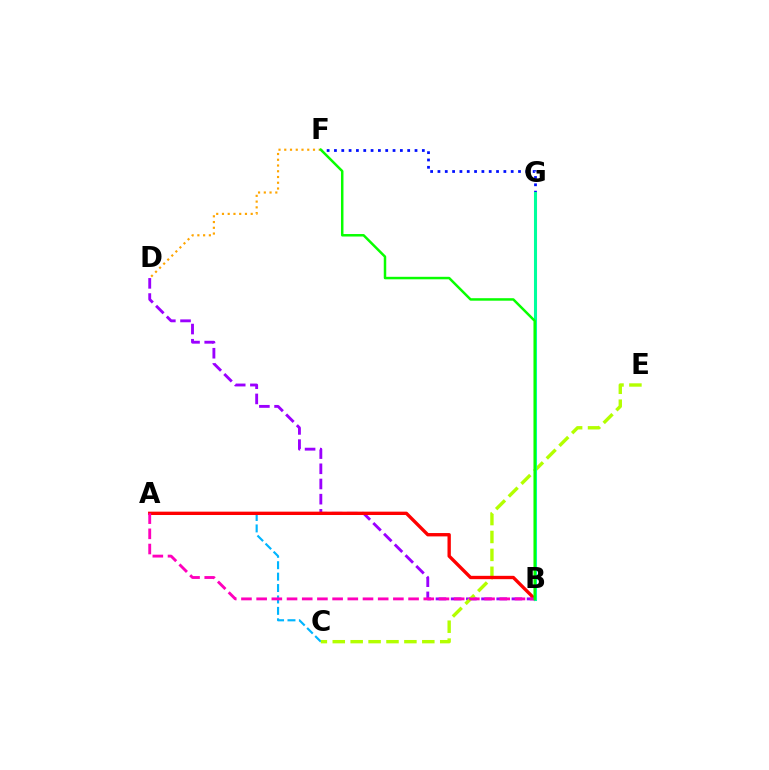{('B', 'D'): [{'color': '#9b00ff', 'line_style': 'dashed', 'thickness': 2.06}], ('A', 'C'): [{'color': '#00b5ff', 'line_style': 'dashed', 'thickness': 1.55}], ('C', 'E'): [{'color': '#b3ff00', 'line_style': 'dashed', 'thickness': 2.43}], ('F', 'G'): [{'color': '#0010ff', 'line_style': 'dotted', 'thickness': 1.99}], ('A', 'B'): [{'color': '#ff0000', 'line_style': 'solid', 'thickness': 2.41}, {'color': '#ff00bd', 'line_style': 'dashed', 'thickness': 2.06}], ('B', 'G'): [{'color': '#00ff9d', 'line_style': 'solid', 'thickness': 2.2}], ('D', 'F'): [{'color': '#ffa500', 'line_style': 'dotted', 'thickness': 1.56}], ('B', 'F'): [{'color': '#08ff00', 'line_style': 'solid', 'thickness': 1.79}]}